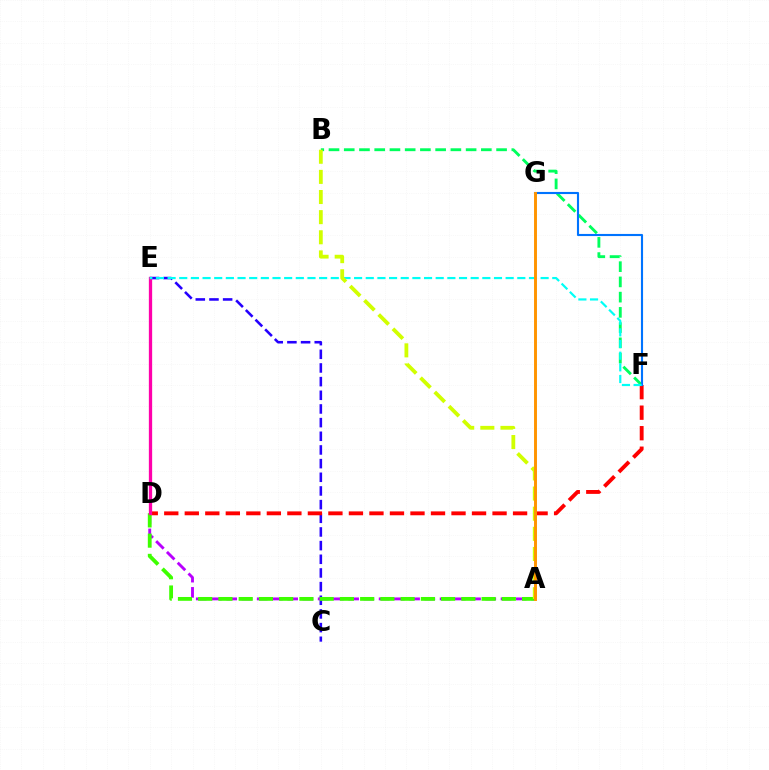{('C', 'E'): [{'color': '#2500ff', 'line_style': 'dashed', 'thickness': 1.86}], ('A', 'D'): [{'color': '#b900ff', 'line_style': 'dashed', 'thickness': 2.07}, {'color': '#3dff00', 'line_style': 'dashed', 'thickness': 2.75}], ('D', 'F'): [{'color': '#ff0000', 'line_style': 'dashed', 'thickness': 2.79}], ('B', 'F'): [{'color': '#00ff5c', 'line_style': 'dashed', 'thickness': 2.07}], ('F', 'G'): [{'color': '#0074ff', 'line_style': 'solid', 'thickness': 1.52}], ('D', 'E'): [{'color': '#ff00ac', 'line_style': 'solid', 'thickness': 2.37}], ('E', 'F'): [{'color': '#00fff6', 'line_style': 'dashed', 'thickness': 1.58}], ('A', 'B'): [{'color': '#d1ff00', 'line_style': 'dashed', 'thickness': 2.73}], ('A', 'G'): [{'color': '#ff9400', 'line_style': 'solid', 'thickness': 2.11}]}